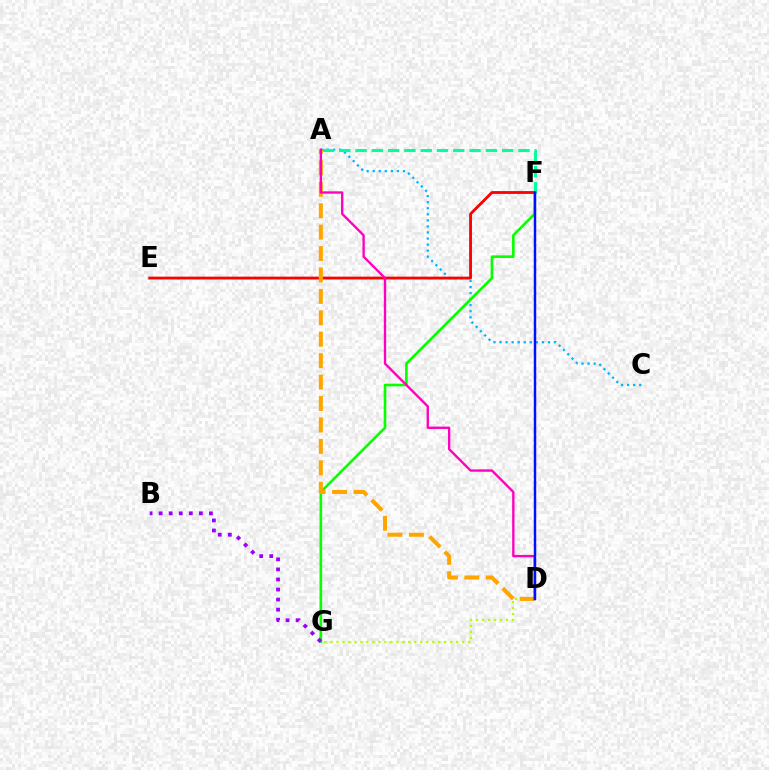{('D', 'G'): [{'color': '#b3ff00', 'line_style': 'dotted', 'thickness': 1.63}], ('A', 'C'): [{'color': '#00b5ff', 'line_style': 'dotted', 'thickness': 1.65}], ('F', 'G'): [{'color': '#08ff00', 'line_style': 'solid', 'thickness': 1.89}], ('A', 'F'): [{'color': '#00ff9d', 'line_style': 'dashed', 'thickness': 2.21}], ('E', 'F'): [{'color': '#ff0000', 'line_style': 'solid', 'thickness': 2.04}], ('A', 'D'): [{'color': '#ffa500', 'line_style': 'dashed', 'thickness': 2.91}, {'color': '#ff00bd', 'line_style': 'solid', 'thickness': 1.7}], ('B', 'G'): [{'color': '#9b00ff', 'line_style': 'dotted', 'thickness': 2.73}], ('D', 'F'): [{'color': '#0010ff', 'line_style': 'solid', 'thickness': 1.77}]}